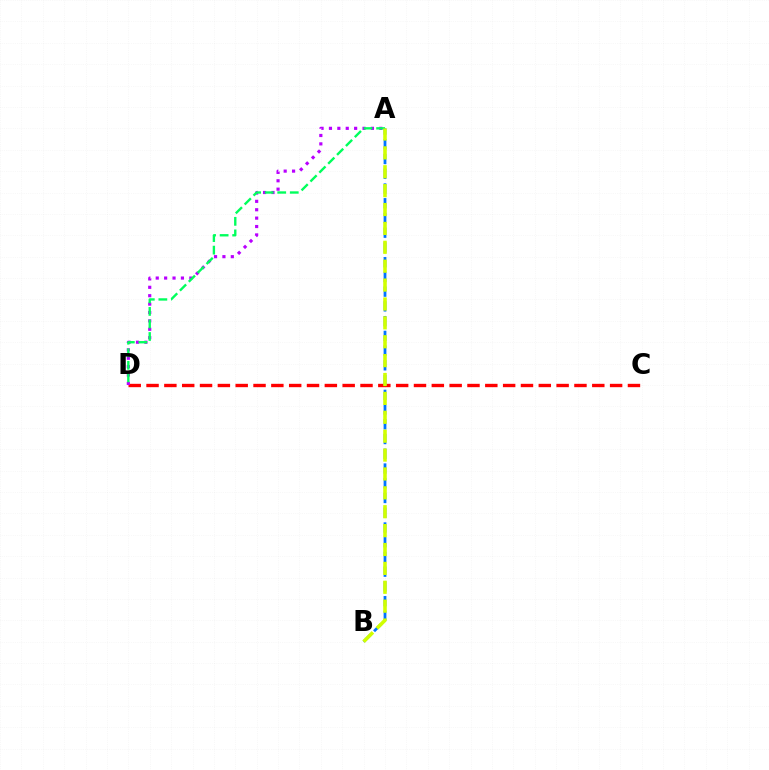{('C', 'D'): [{'color': '#ff0000', 'line_style': 'dashed', 'thickness': 2.42}], ('A', 'D'): [{'color': '#b900ff', 'line_style': 'dotted', 'thickness': 2.28}, {'color': '#00ff5c', 'line_style': 'dashed', 'thickness': 1.7}], ('A', 'B'): [{'color': '#0074ff', 'line_style': 'dashed', 'thickness': 2.0}, {'color': '#d1ff00', 'line_style': 'dashed', 'thickness': 2.57}]}